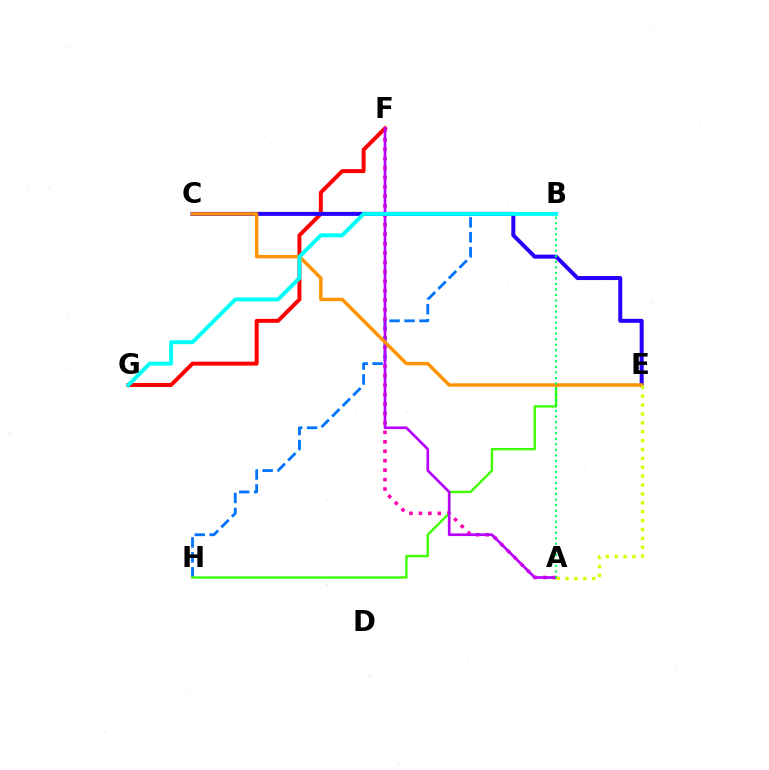{('A', 'F'): [{'color': '#ff00ac', 'line_style': 'dotted', 'thickness': 2.57}, {'color': '#b900ff', 'line_style': 'solid', 'thickness': 1.92}], ('F', 'G'): [{'color': '#ff0000', 'line_style': 'solid', 'thickness': 2.84}], ('C', 'E'): [{'color': '#2500ff', 'line_style': 'solid', 'thickness': 2.88}, {'color': '#ff9400', 'line_style': 'solid', 'thickness': 2.47}], ('B', 'H'): [{'color': '#0074ff', 'line_style': 'dashed', 'thickness': 2.03}], ('E', 'H'): [{'color': '#3dff00', 'line_style': 'solid', 'thickness': 1.7}], ('A', 'B'): [{'color': '#00ff5c', 'line_style': 'dotted', 'thickness': 1.5}], ('B', 'G'): [{'color': '#00fff6', 'line_style': 'solid', 'thickness': 2.83}], ('A', 'E'): [{'color': '#d1ff00', 'line_style': 'dotted', 'thickness': 2.41}]}